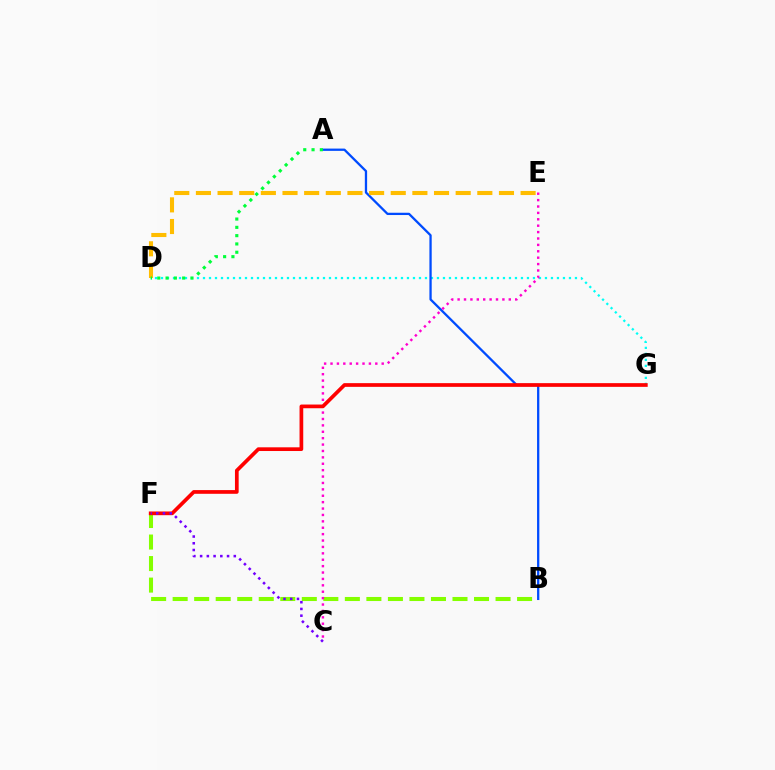{('B', 'F'): [{'color': '#84ff00', 'line_style': 'dashed', 'thickness': 2.92}], ('D', 'G'): [{'color': '#00fff6', 'line_style': 'dotted', 'thickness': 1.63}], ('A', 'B'): [{'color': '#004bff', 'line_style': 'solid', 'thickness': 1.65}], ('C', 'E'): [{'color': '#ff00cf', 'line_style': 'dotted', 'thickness': 1.74}], ('F', 'G'): [{'color': '#ff0000', 'line_style': 'solid', 'thickness': 2.67}], ('D', 'E'): [{'color': '#ffbd00', 'line_style': 'dashed', 'thickness': 2.94}], ('A', 'D'): [{'color': '#00ff39', 'line_style': 'dotted', 'thickness': 2.25}], ('C', 'F'): [{'color': '#7200ff', 'line_style': 'dotted', 'thickness': 1.83}]}